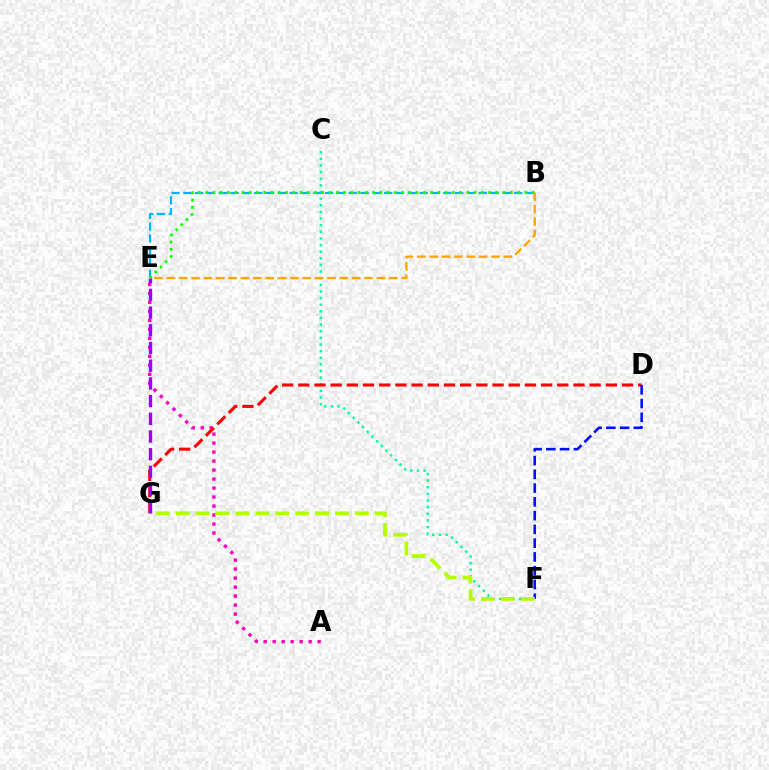{('A', 'E'): [{'color': '#ff00bd', 'line_style': 'dotted', 'thickness': 2.44}], ('C', 'F'): [{'color': '#00ff9d', 'line_style': 'dotted', 'thickness': 1.8}], ('D', 'G'): [{'color': '#ff0000', 'line_style': 'dashed', 'thickness': 2.2}], ('B', 'E'): [{'color': '#00b5ff', 'line_style': 'dashed', 'thickness': 1.61}, {'color': '#08ff00', 'line_style': 'dotted', 'thickness': 1.97}, {'color': '#ffa500', 'line_style': 'dashed', 'thickness': 1.68}], ('E', 'G'): [{'color': '#9b00ff', 'line_style': 'dashed', 'thickness': 2.4}], ('D', 'F'): [{'color': '#0010ff', 'line_style': 'dashed', 'thickness': 1.87}], ('F', 'G'): [{'color': '#b3ff00', 'line_style': 'dashed', 'thickness': 2.7}]}